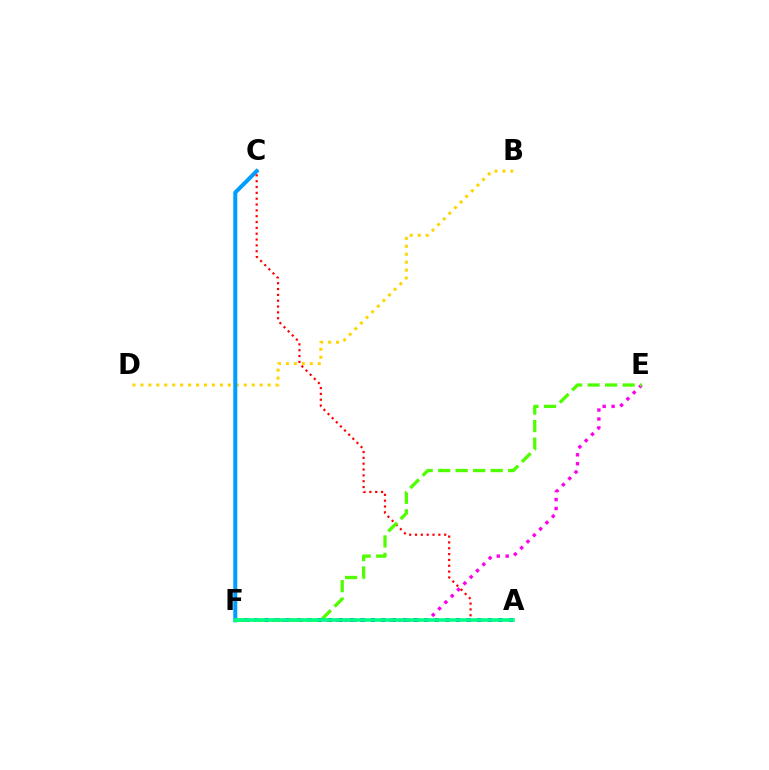{('B', 'D'): [{'color': '#ffd500', 'line_style': 'dotted', 'thickness': 2.16}], ('E', 'F'): [{'color': '#ff00ed', 'line_style': 'dotted', 'thickness': 2.43}, {'color': '#4fff00', 'line_style': 'dashed', 'thickness': 2.38}], ('C', 'F'): [{'color': '#009eff', 'line_style': 'solid', 'thickness': 2.89}], ('A', 'C'): [{'color': '#ff0000', 'line_style': 'dotted', 'thickness': 1.59}], ('A', 'F'): [{'color': '#3700ff', 'line_style': 'dotted', 'thickness': 2.89}, {'color': '#00ff86', 'line_style': 'solid', 'thickness': 2.59}]}